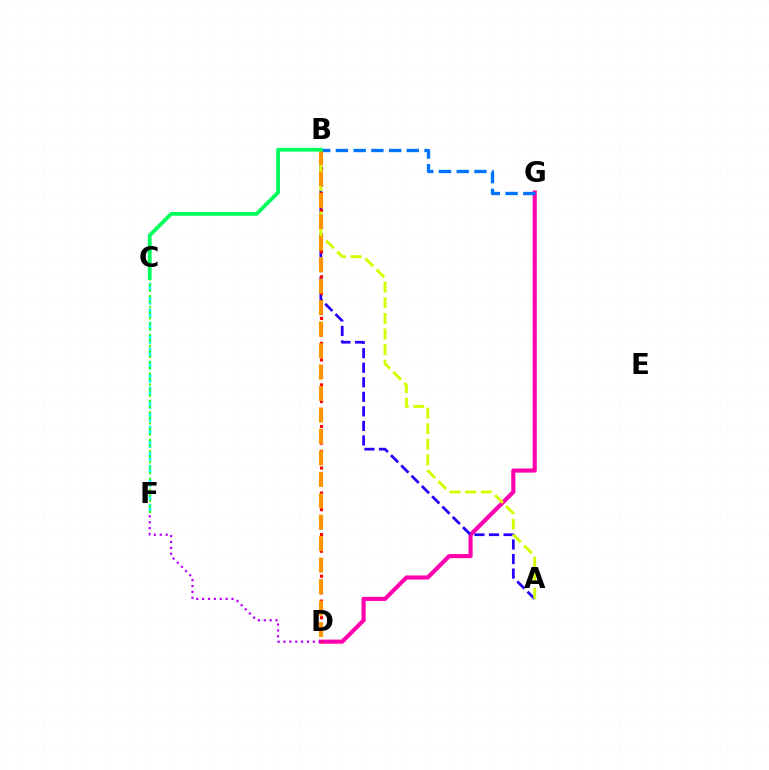{('D', 'G'): [{'color': '#ff00ac', 'line_style': 'solid', 'thickness': 2.97}], ('C', 'F'): [{'color': '#00fff6', 'line_style': 'dashed', 'thickness': 1.77}, {'color': '#3dff00', 'line_style': 'dotted', 'thickness': 1.5}], ('B', 'G'): [{'color': '#0074ff', 'line_style': 'dashed', 'thickness': 2.41}], ('A', 'B'): [{'color': '#2500ff', 'line_style': 'dashed', 'thickness': 1.98}, {'color': '#d1ff00', 'line_style': 'dashed', 'thickness': 2.12}], ('B', 'D'): [{'color': '#ff0000', 'line_style': 'dotted', 'thickness': 2.26}, {'color': '#ff9400', 'line_style': 'dashed', 'thickness': 2.91}], ('B', 'C'): [{'color': '#00ff5c', 'line_style': 'solid', 'thickness': 2.72}], ('D', 'F'): [{'color': '#b900ff', 'line_style': 'dotted', 'thickness': 1.6}]}